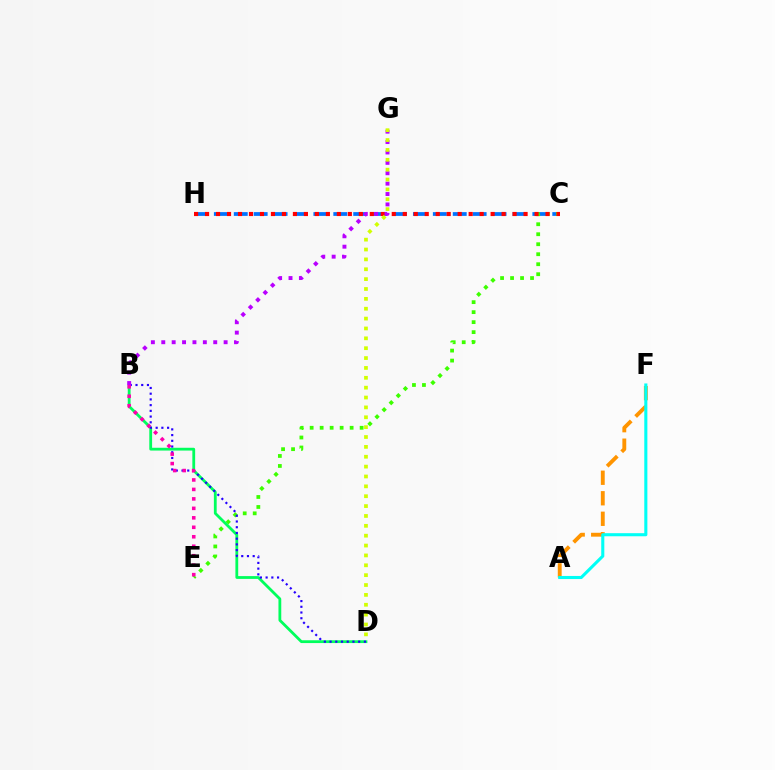{('C', 'H'): [{'color': '#0074ff', 'line_style': 'dashed', 'thickness': 2.7}, {'color': '#ff0000', 'line_style': 'dotted', 'thickness': 2.98}], ('C', 'E'): [{'color': '#3dff00', 'line_style': 'dotted', 'thickness': 2.72}], ('A', 'F'): [{'color': '#ff9400', 'line_style': 'dashed', 'thickness': 2.79}, {'color': '#00fff6', 'line_style': 'solid', 'thickness': 2.22}], ('B', 'D'): [{'color': '#00ff5c', 'line_style': 'solid', 'thickness': 2.01}, {'color': '#2500ff', 'line_style': 'dotted', 'thickness': 1.55}], ('B', 'G'): [{'color': '#b900ff', 'line_style': 'dotted', 'thickness': 2.82}], ('B', 'E'): [{'color': '#ff00ac', 'line_style': 'dotted', 'thickness': 2.57}], ('D', 'G'): [{'color': '#d1ff00', 'line_style': 'dotted', 'thickness': 2.68}]}